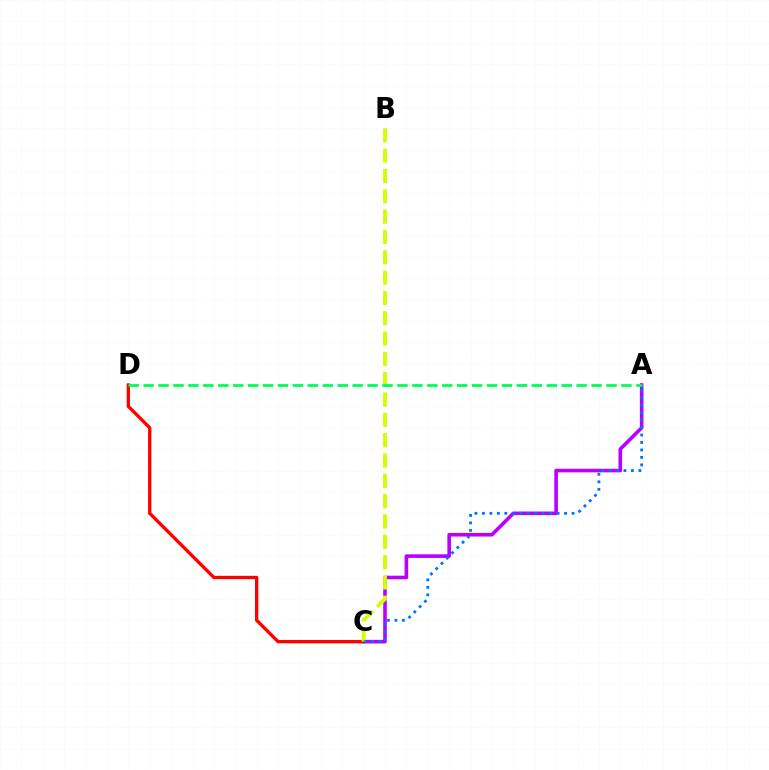{('A', 'C'): [{'color': '#b900ff', 'line_style': 'solid', 'thickness': 2.6}, {'color': '#0074ff', 'line_style': 'dotted', 'thickness': 2.03}], ('C', 'D'): [{'color': '#ff0000', 'line_style': 'solid', 'thickness': 2.39}], ('B', 'C'): [{'color': '#d1ff00', 'line_style': 'dashed', 'thickness': 2.76}], ('A', 'D'): [{'color': '#00ff5c', 'line_style': 'dashed', 'thickness': 2.03}]}